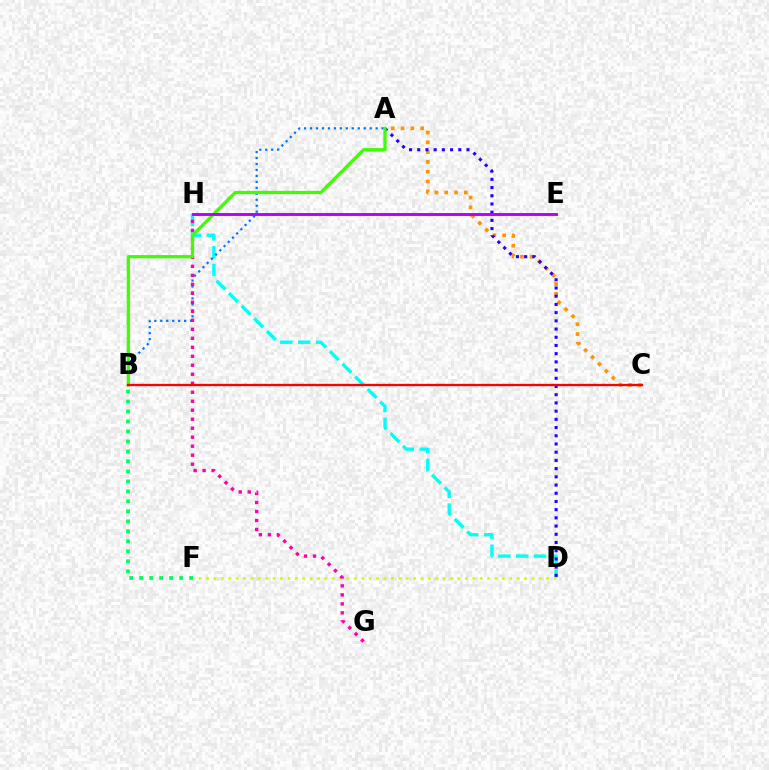{('A', 'C'): [{'color': '#ff9400', 'line_style': 'dotted', 'thickness': 2.66}], ('D', 'H'): [{'color': '#00fff6', 'line_style': 'dashed', 'thickness': 2.42}], ('D', 'F'): [{'color': '#d1ff00', 'line_style': 'dotted', 'thickness': 2.01}], ('A', 'D'): [{'color': '#2500ff', 'line_style': 'dotted', 'thickness': 2.23}], ('A', 'B'): [{'color': '#0074ff', 'line_style': 'dotted', 'thickness': 1.62}, {'color': '#3dff00', 'line_style': 'solid', 'thickness': 2.32}], ('G', 'H'): [{'color': '#ff00ac', 'line_style': 'dotted', 'thickness': 2.44}], ('E', 'H'): [{'color': '#b900ff', 'line_style': 'solid', 'thickness': 2.1}], ('B', 'F'): [{'color': '#00ff5c', 'line_style': 'dotted', 'thickness': 2.71}], ('B', 'C'): [{'color': '#ff0000', 'line_style': 'solid', 'thickness': 1.67}]}